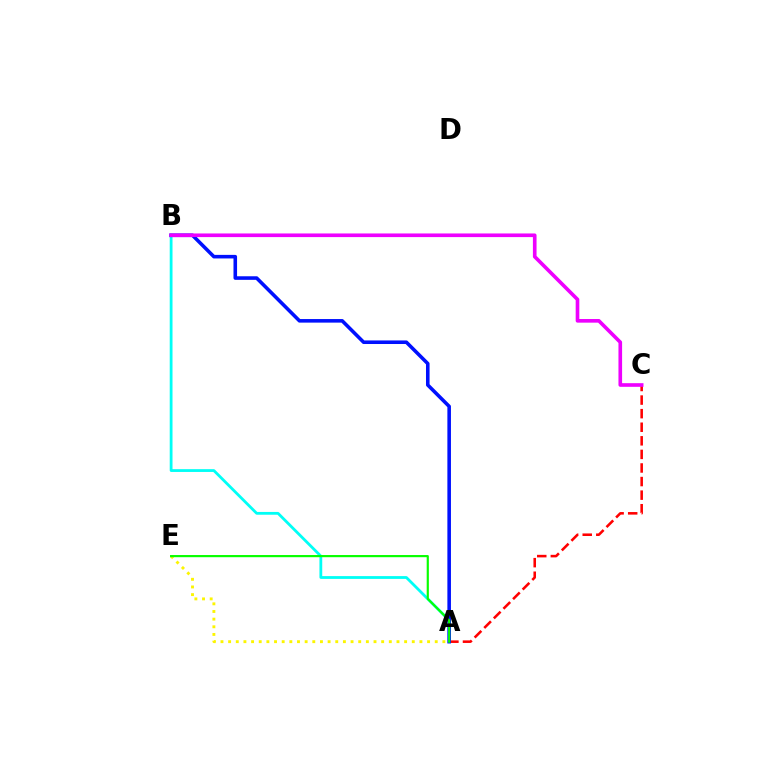{('A', 'C'): [{'color': '#ff0000', 'line_style': 'dashed', 'thickness': 1.85}], ('A', 'B'): [{'color': '#00fff6', 'line_style': 'solid', 'thickness': 2.01}, {'color': '#0010ff', 'line_style': 'solid', 'thickness': 2.58}], ('B', 'C'): [{'color': '#ee00ff', 'line_style': 'solid', 'thickness': 2.62}], ('A', 'E'): [{'color': '#fcf500', 'line_style': 'dotted', 'thickness': 2.08}, {'color': '#08ff00', 'line_style': 'solid', 'thickness': 1.57}]}